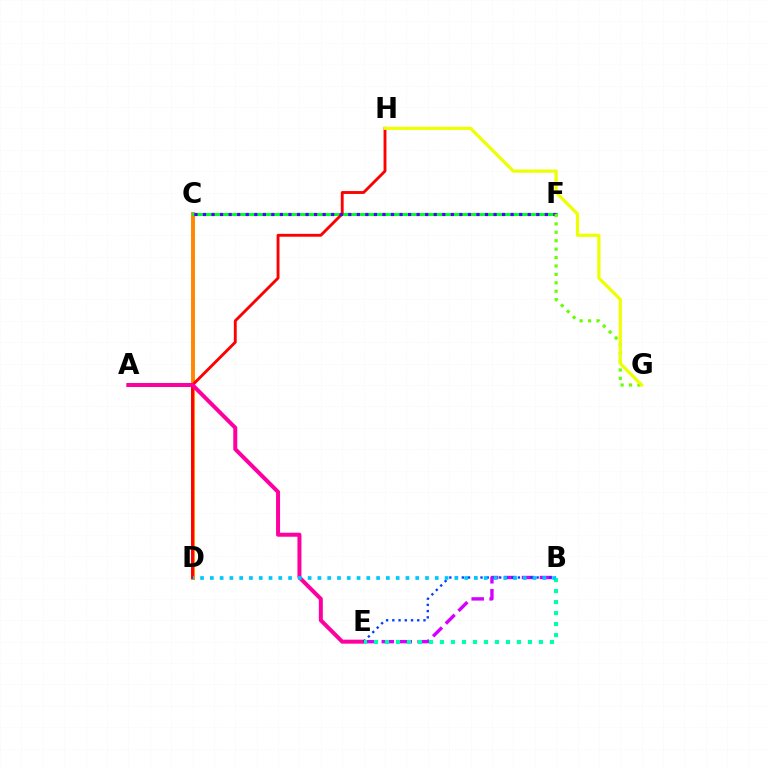{('C', 'D'): [{'color': '#ff8800', 'line_style': 'solid', 'thickness': 2.82}], ('C', 'F'): [{'color': '#00ff27', 'line_style': 'solid', 'thickness': 2.15}, {'color': '#4f00ff', 'line_style': 'dotted', 'thickness': 2.32}], ('D', 'H'): [{'color': '#ff0000', 'line_style': 'solid', 'thickness': 2.07}], ('B', 'E'): [{'color': '#d600ff', 'line_style': 'dashed', 'thickness': 2.44}, {'color': '#003fff', 'line_style': 'dotted', 'thickness': 1.69}, {'color': '#00ffaf', 'line_style': 'dotted', 'thickness': 2.99}], ('F', 'G'): [{'color': '#66ff00', 'line_style': 'dotted', 'thickness': 2.29}], ('A', 'E'): [{'color': '#ff00a0', 'line_style': 'solid', 'thickness': 2.88}], ('B', 'D'): [{'color': '#00c7ff', 'line_style': 'dotted', 'thickness': 2.66}], ('G', 'H'): [{'color': '#eeff00', 'line_style': 'solid', 'thickness': 2.3}]}